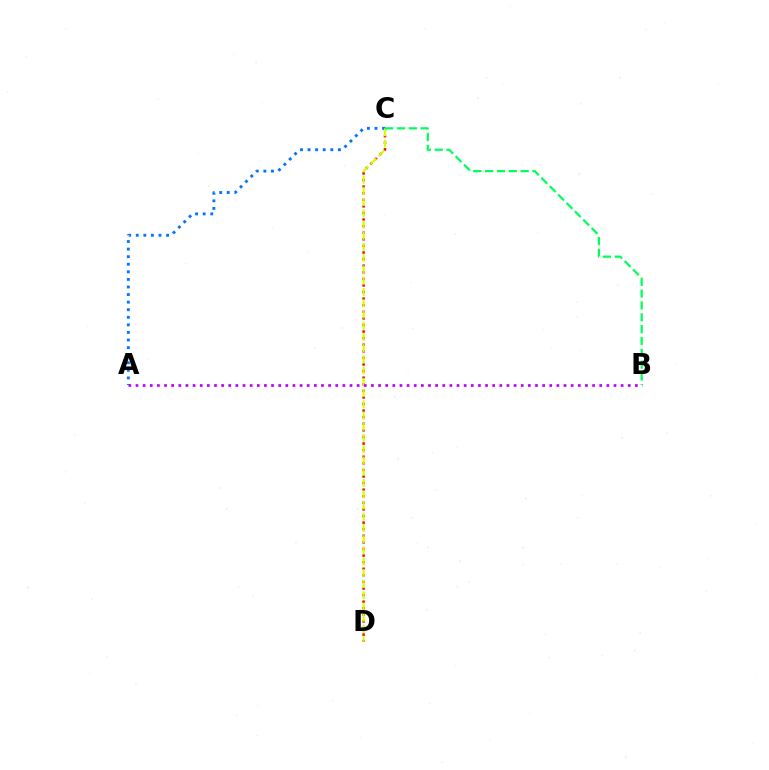{('C', 'D'): [{'color': '#ff0000', 'line_style': 'dotted', 'thickness': 1.79}, {'color': '#d1ff00', 'line_style': 'dashed', 'thickness': 1.53}], ('A', 'C'): [{'color': '#0074ff', 'line_style': 'dotted', 'thickness': 2.06}], ('B', 'C'): [{'color': '#00ff5c', 'line_style': 'dashed', 'thickness': 1.61}], ('A', 'B'): [{'color': '#b900ff', 'line_style': 'dotted', 'thickness': 1.94}]}